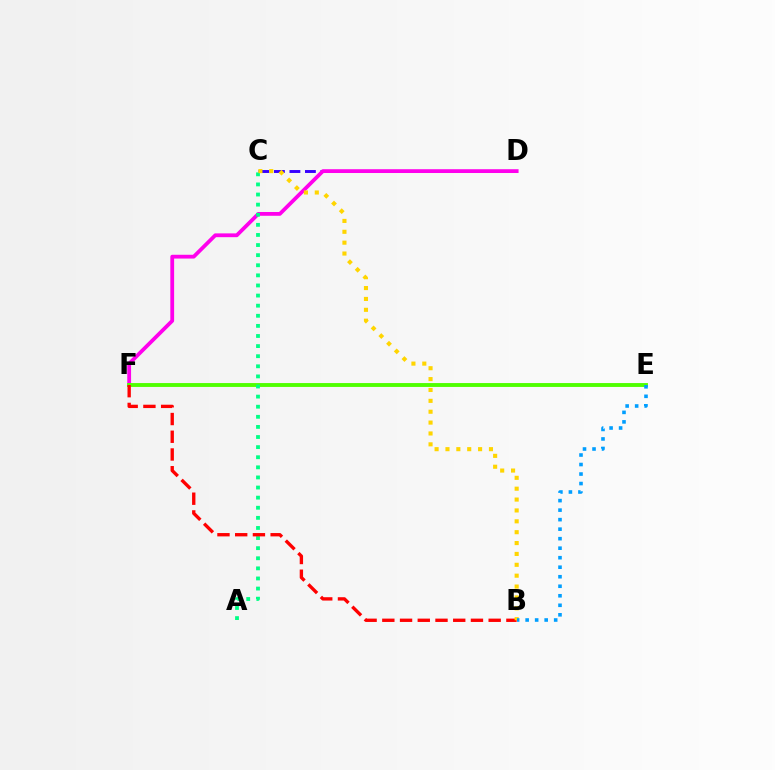{('C', 'D'): [{'color': '#3700ff', 'line_style': 'dashed', 'thickness': 2.11}], ('D', 'F'): [{'color': '#ff00ed', 'line_style': 'solid', 'thickness': 2.73}], ('E', 'F'): [{'color': '#4fff00', 'line_style': 'solid', 'thickness': 2.79}], ('A', 'C'): [{'color': '#00ff86', 'line_style': 'dotted', 'thickness': 2.75}], ('B', 'F'): [{'color': '#ff0000', 'line_style': 'dashed', 'thickness': 2.41}], ('B', 'C'): [{'color': '#ffd500', 'line_style': 'dotted', 'thickness': 2.95}], ('B', 'E'): [{'color': '#009eff', 'line_style': 'dotted', 'thickness': 2.59}]}